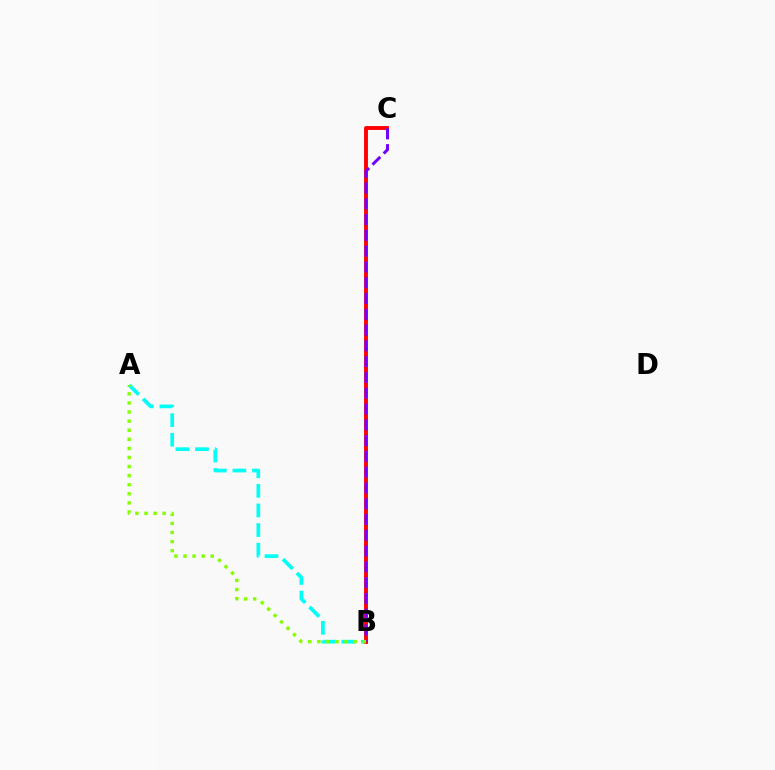{('A', 'B'): [{'color': '#00fff6', 'line_style': 'dashed', 'thickness': 2.66}, {'color': '#84ff00', 'line_style': 'dotted', 'thickness': 2.47}], ('B', 'C'): [{'color': '#ff0000', 'line_style': 'solid', 'thickness': 2.79}, {'color': '#7200ff', 'line_style': 'dashed', 'thickness': 2.14}]}